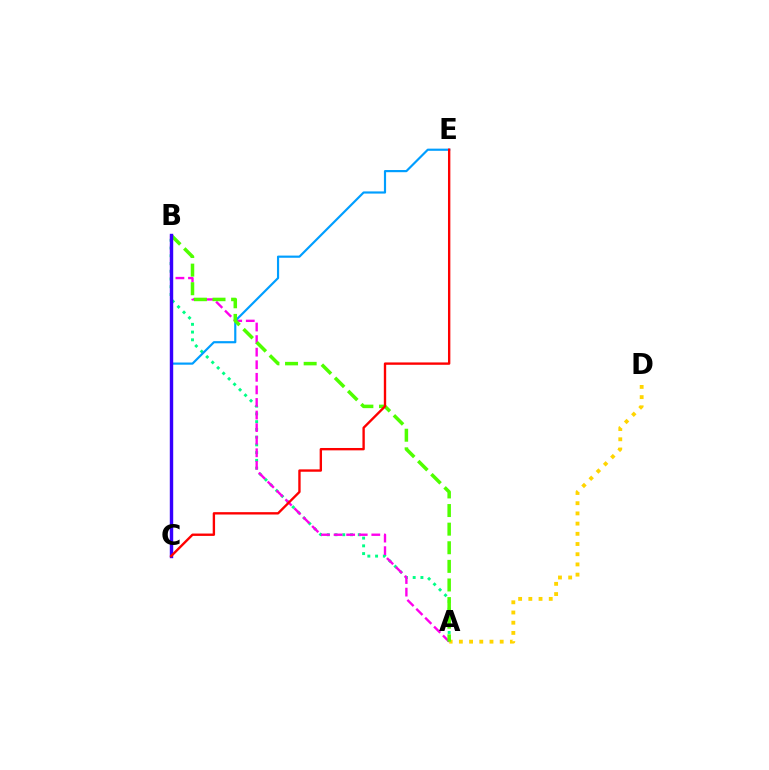{('A', 'B'): [{'color': '#00ff86', 'line_style': 'dotted', 'thickness': 2.1}, {'color': '#ff00ed', 'line_style': 'dashed', 'thickness': 1.71}, {'color': '#4fff00', 'line_style': 'dashed', 'thickness': 2.53}], ('A', 'D'): [{'color': '#ffd500', 'line_style': 'dotted', 'thickness': 2.77}], ('C', 'E'): [{'color': '#009eff', 'line_style': 'solid', 'thickness': 1.56}, {'color': '#ff0000', 'line_style': 'solid', 'thickness': 1.7}], ('B', 'C'): [{'color': '#3700ff', 'line_style': 'solid', 'thickness': 2.46}]}